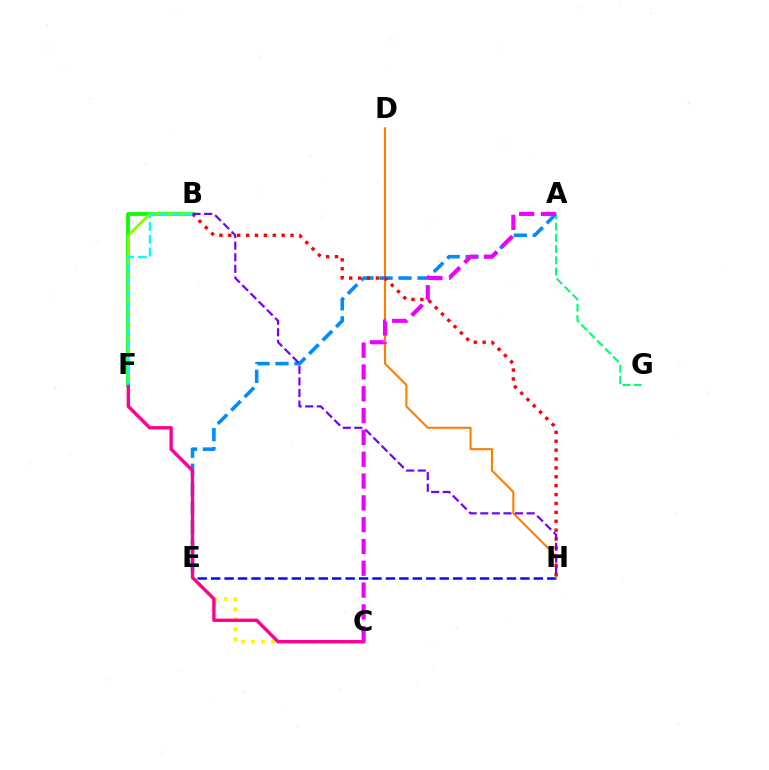{('E', 'H'): [{'color': '#0010ff', 'line_style': 'dashed', 'thickness': 1.83}], ('B', 'F'): [{'color': '#08ff00', 'line_style': 'solid', 'thickness': 2.7}, {'color': '#84ff00', 'line_style': 'solid', 'thickness': 2.0}, {'color': '#00fff6', 'line_style': 'dashed', 'thickness': 1.73}], ('D', 'H'): [{'color': '#ff7c00', 'line_style': 'solid', 'thickness': 1.5}], ('A', 'E'): [{'color': '#008cff', 'line_style': 'dashed', 'thickness': 2.58}], ('C', 'E'): [{'color': '#fcf500', 'line_style': 'dotted', 'thickness': 2.72}], ('C', 'F'): [{'color': '#ff0094', 'line_style': 'solid', 'thickness': 2.42}], ('B', 'H'): [{'color': '#ff0000', 'line_style': 'dotted', 'thickness': 2.42}, {'color': '#7200ff', 'line_style': 'dashed', 'thickness': 1.58}], ('A', 'G'): [{'color': '#00ff74', 'line_style': 'dashed', 'thickness': 1.53}], ('A', 'C'): [{'color': '#ee00ff', 'line_style': 'dashed', 'thickness': 2.96}]}